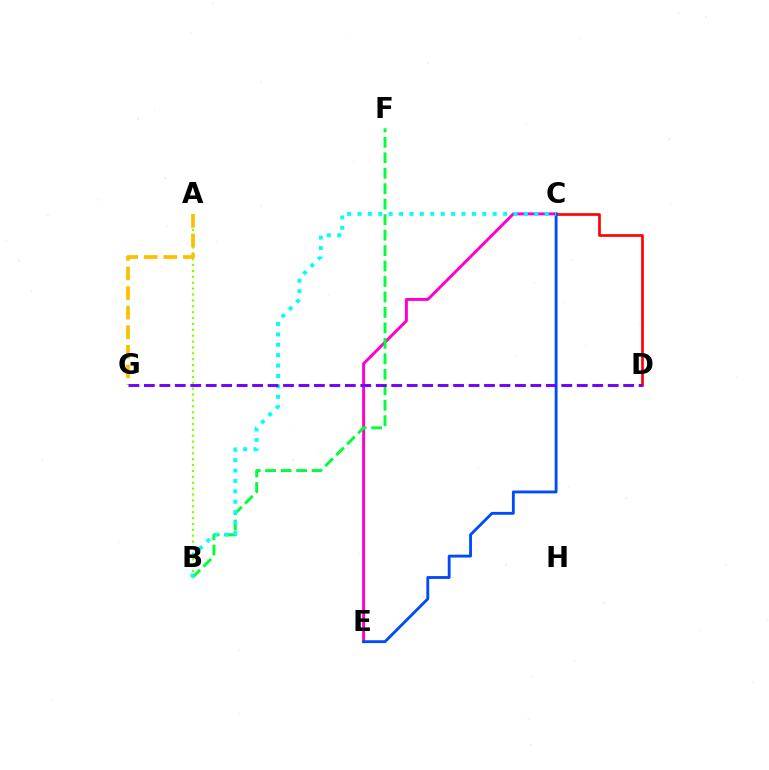{('C', 'E'): [{'color': '#ff00cf', 'line_style': 'solid', 'thickness': 2.12}, {'color': '#004bff', 'line_style': 'solid', 'thickness': 2.05}], ('B', 'F'): [{'color': '#00ff39', 'line_style': 'dashed', 'thickness': 2.1}], ('C', 'D'): [{'color': '#ff0000', 'line_style': 'solid', 'thickness': 1.92}], ('A', 'B'): [{'color': '#84ff00', 'line_style': 'dotted', 'thickness': 1.6}], ('B', 'C'): [{'color': '#00fff6', 'line_style': 'dotted', 'thickness': 2.83}], ('A', 'G'): [{'color': '#ffbd00', 'line_style': 'dashed', 'thickness': 2.66}], ('D', 'G'): [{'color': '#7200ff', 'line_style': 'dashed', 'thickness': 2.1}]}